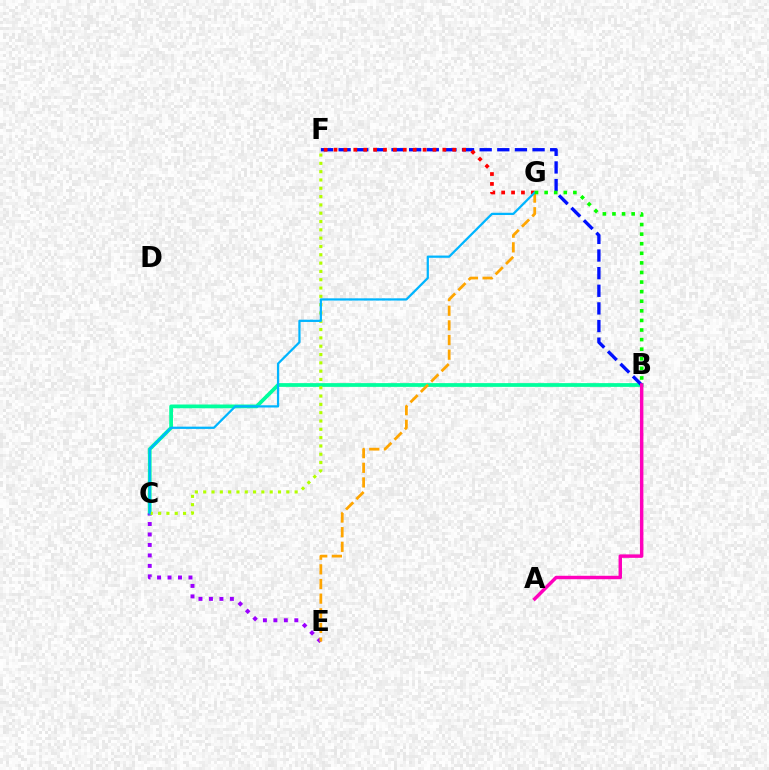{('B', 'C'): [{'color': '#00ff9d', 'line_style': 'solid', 'thickness': 2.7}], ('C', 'E'): [{'color': '#9b00ff', 'line_style': 'dotted', 'thickness': 2.84}], ('B', 'F'): [{'color': '#0010ff', 'line_style': 'dashed', 'thickness': 2.4}], ('F', 'G'): [{'color': '#ff0000', 'line_style': 'dotted', 'thickness': 2.69}], ('C', 'F'): [{'color': '#b3ff00', 'line_style': 'dotted', 'thickness': 2.26}], ('E', 'G'): [{'color': '#ffa500', 'line_style': 'dashed', 'thickness': 1.99}], ('C', 'G'): [{'color': '#00b5ff', 'line_style': 'solid', 'thickness': 1.62}], ('A', 'B'): [{'color': '#ff00bd', 'line_style': 'solid', 'thickness': 2.48}], ('B', 'G'): [{'color': '#08ff00', 'line_style': 'dotted', 'thickness': 2.61}]}